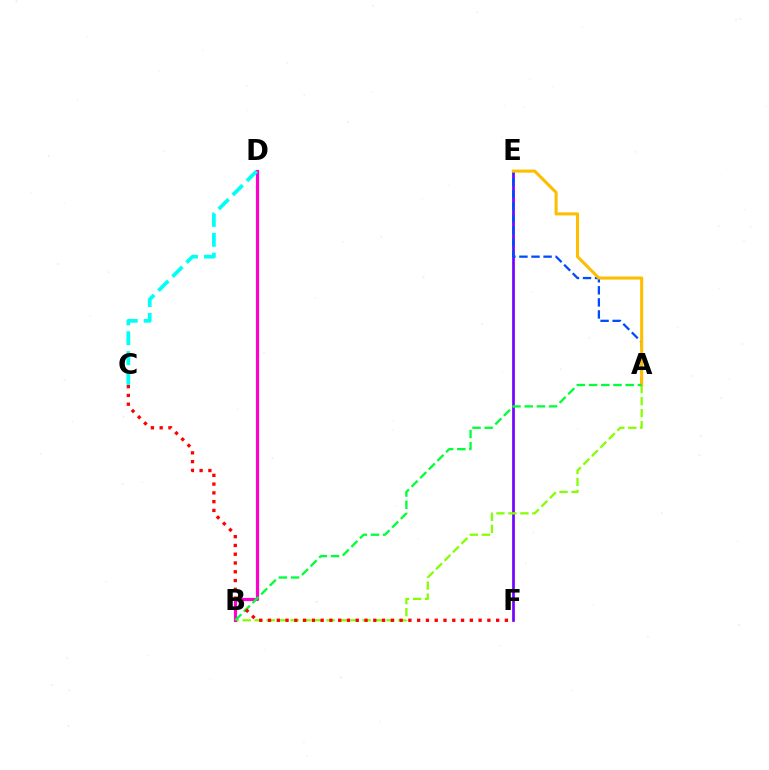{('E', 'F'): [{'color': '#7200ff', 'line_style': 'solid', 'thickness': 1.94}], ('A', 'B'): [{'color': '#84ff00', 'line_style': 'dashed', 'thickness': 1.63}, {'color': '#00ff39', 'line_style': 'dashed', 'thickness': 1.66}], ('B', 'D'): [{'color': '#ff00cf', 'line_style': 'solid', 'thickness': 2.3}], ('A', 'E'): [{'color': '#004bff', 'line_style': 'dashed', 'thickness': 1.64}, {'color': '#ffbd00', 'line_style': 'solid', 'thickness': 2.2}], ('C', 'D'): [{'color': '#00fff6', 'line_style': 'dashed', 'thickness': 2.7}], ('C', 'F'): [{'color': '#ff0000', 'line_style': 'dotted', 'thickness': 2.38}]}